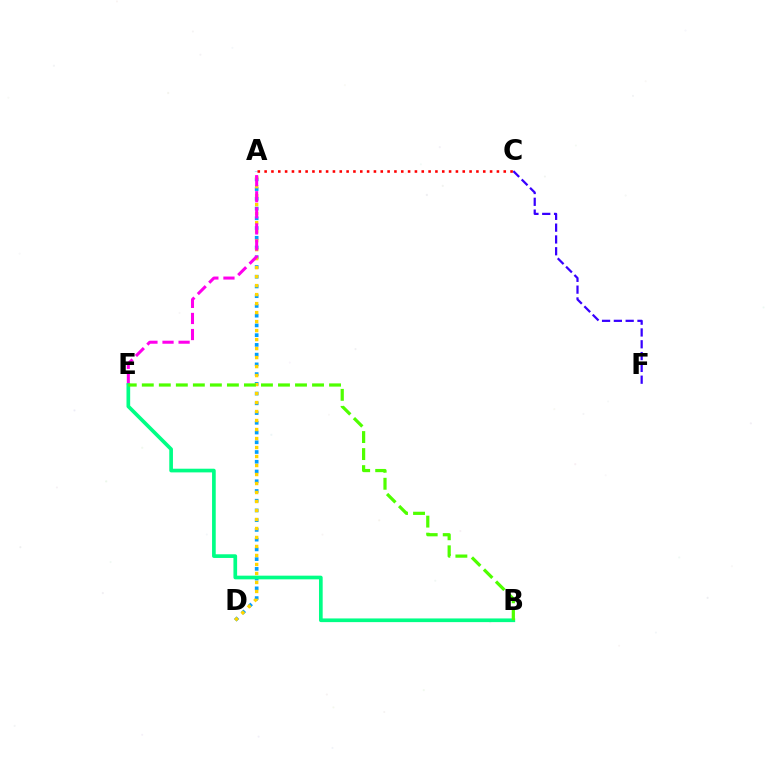{('A', 'D'): [{'color': '#009eff', 'line_style': 'dotted', 'thickness': 2.65}, {'color': '#ffd500', 'line_style': 'dotted', 'thickness': 2.44}], ('C', 'F'): [{'color': '#3700ff', 'line_style': 'dashed', 'thickness': 1.6}], ('A', 'C'): [{'color': '#ff0000', 'line_style': 'dotted', 'thickness': 1.86}], ('A', 'E'): [{'color': '#ff00ed', 'line_style': 'dashed', 'thickness': 2.18}], ('B', 'E'): [{'color': '#00ff86', 'line_style': 'solid', 'thickness': 2.65}, {'color': '#4fff00', 'line_style': 'dashed', 'thickness': 2.31}]}